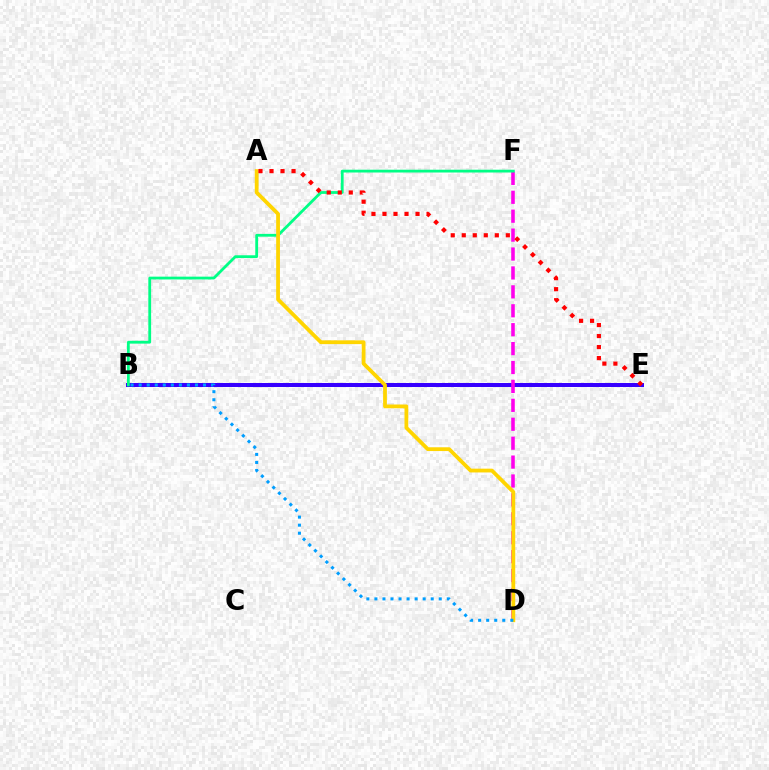{('B', 'E'): [{'color': '#4fff00', 'line_style': 'solid', 'thickness': 2.64}, {'color': '#3700ff', 'line_style': 'solid', 'thickness': 2.87}], ('D', 'F'): [{'color': '#ff00ed', 'line_style': 'dashed', 'thickness': 2.57}], ('B', 'F'): [{'color': '#00ff86', 'line_style': 'solid', 'thickness': 2.01}], ('A', 'D'): [{'color': '#ffd500', 'line_style': 'solid', 'thickness': 2.72}], ('A', 'E'): [{'color': '#ff0000', 'line_style': 'dotted', 'thickness': 2.99}], ('B', 'D'): [{'color': '#009eff', 'line_style': 'dotted', 'thickness': 2.19}]}